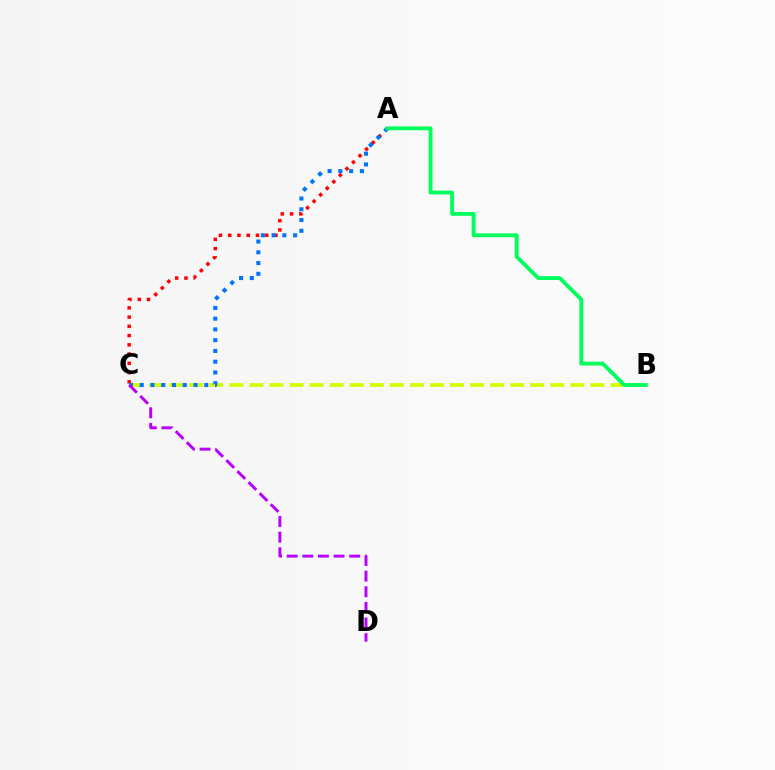{('B', 'C'): [{'color': '#d1ff00', 'line_style': 'dashed', 'thickness': 2.73}], ('A', 'C'): [{'color': '#ff0000', 'line_style': 'dotted', 'thickness': 2.51}, {'color': '#0074ff', 'line_style': 'dotted', 'thickness': 2.92}], ('A', 'B'): [{'color': '#00ff5c', 'line_style': 'solid', 'thickness': 2.78}], ('C', 'D'): [{'color': '#b900ff', 'line_style': 'dashed', 'thickness': 2.12}]}